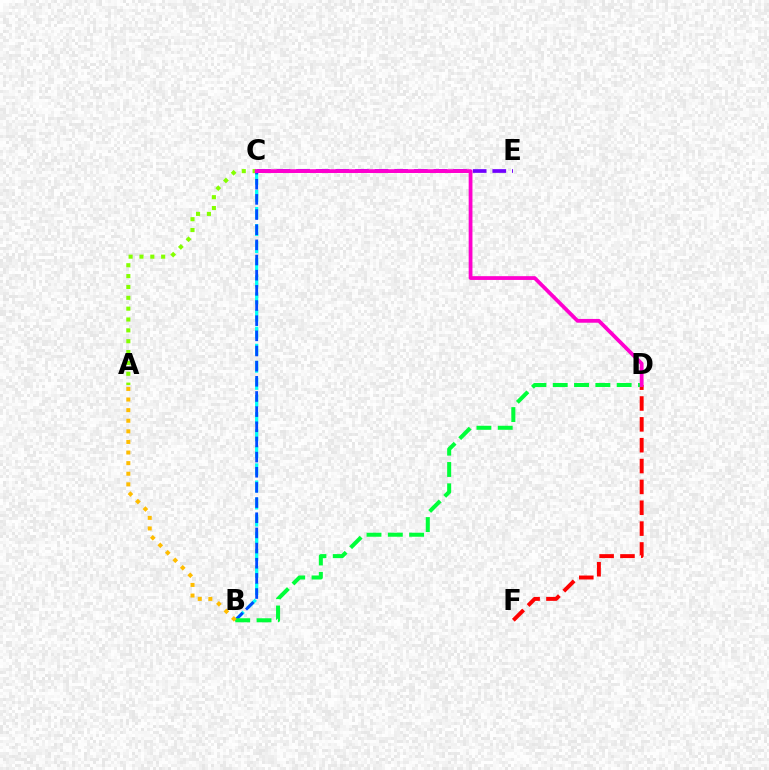{('B', 'C'): [{'color': '#00fff6', 'line_style': 'dashed', 'thickness': 2.32}, {'color': '#004bff', 'line_style': 'dashed', 'thickness': 2.06}], ('D', 'F'): [{'color': '#ff0000', 'line_style': 'dashed', 'thickness': 2.83}], ('B', 'D'): [{'color': '#00ff39', 'line_style': 'dashed', 'thickness': 2.89}], ('C', 'E'): [{'color': '#7200ff', 'line_style': 'dashed', 'thickness': 2.67}], ('A', 'B'): [{'color': '#ffbd00', 'line_style': 'dotted', 'thickness': 2.88}], ('A', 'C'): [{'color': '#84ff00', 'line_style': 'dotted', 'thickness': 2.95}], ('C', 'D'): [{'color': '#ff00cf', 'line_style': 'solid', 'thickness': 2.72}]}